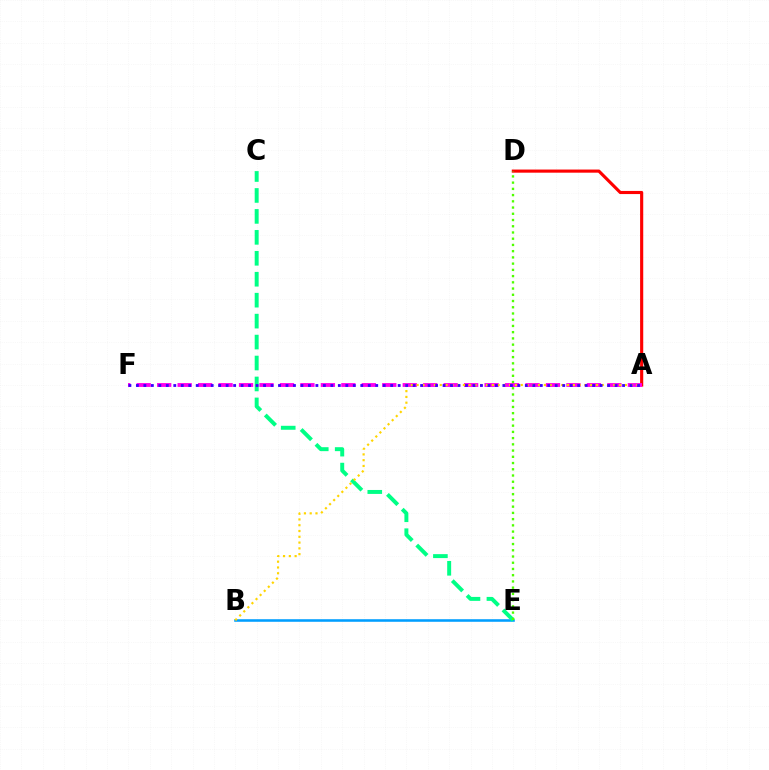{('B', 'E'): [{'color': '#009eff', 'line_style': 'solid', 'thickness': 1.84}], ('C', 'E'): [{'color': '#00ff86', 'line_style': 'dashed', 'thickness': 2.85}], ('A', 'D'): [{'color': '#ff0000', 'line_style': 'solid', 'thickness': 2.26}], ('A', 'F'): [{'color': '#ff00ed', 'line_style': 'dashed', 'thickness': 2.78}, {'color': '#3700ff', 'line_style': 'dotted', 'thickness': 2.03}], ('A', 'B'): [{'color': '#ffd500', 'line_style': 'dotted', 'thickness': 1.57}], ('D', 'E'): [{'color': '#4fff00', 'line_style': 'dotted', 'thickness': 1.69}]}